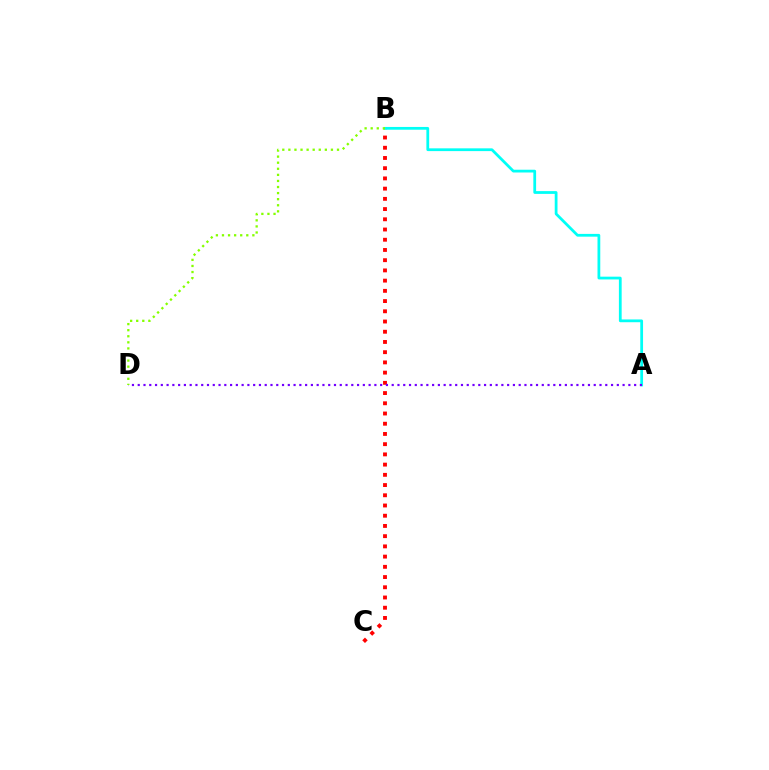{('B', 'C'): [{'color': '#ff0000', 'line_style': 'dotted', 'thickness': 2.78}], ('A', 'B'): [{'color': '#00fff6', 'line_style': 'solid', 'thickness': 1.99}], ('A', 'D'): [{'color': '#7200ff', 'line_style': 'dotted', 'thickness': 1.57}], ('B', 'D'): [{'color': '#84ff00', 'line_style': 'dotted', 'thickness': 1.65}]}